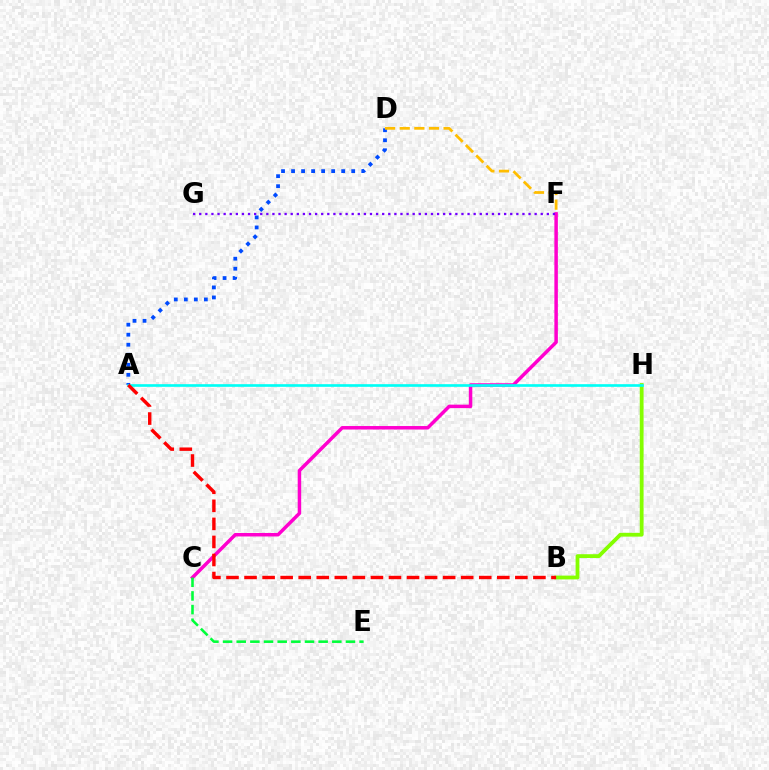{('B', 'H'): [{'color': '#84ff00', 'line_style': 'solid', 'thickness': 2.74}], ('C', 'F'): [{'color': '#ff00cf', 'line_style': 'solid', 'thickness': 2.51}], ('A', 'D'): [{'color': '#004bff', 'line_style': 'dotted', 'thickness': 2.72}], ('A', 'H'): [{'color': '#00fff6', 'line_style': 'solid', 'thickness': 1.91}], ('F', 'G'): [{'color': '#7200ff', 'line_style': 'dotted', 'thickness': 1.66}], ('D', 'F'): [{'color': '#ffbd00', 'line_style': 'dashed', 'thickness': 1.99}], ('A', 'B'): [{'color': '#ff0000', 'line_style': 'dashed', 'thickness': 2.45}], ('C', 'E'): [{'color': '#00ff39', 'line_style': 'dashed', 'thickness': 1.86}]}